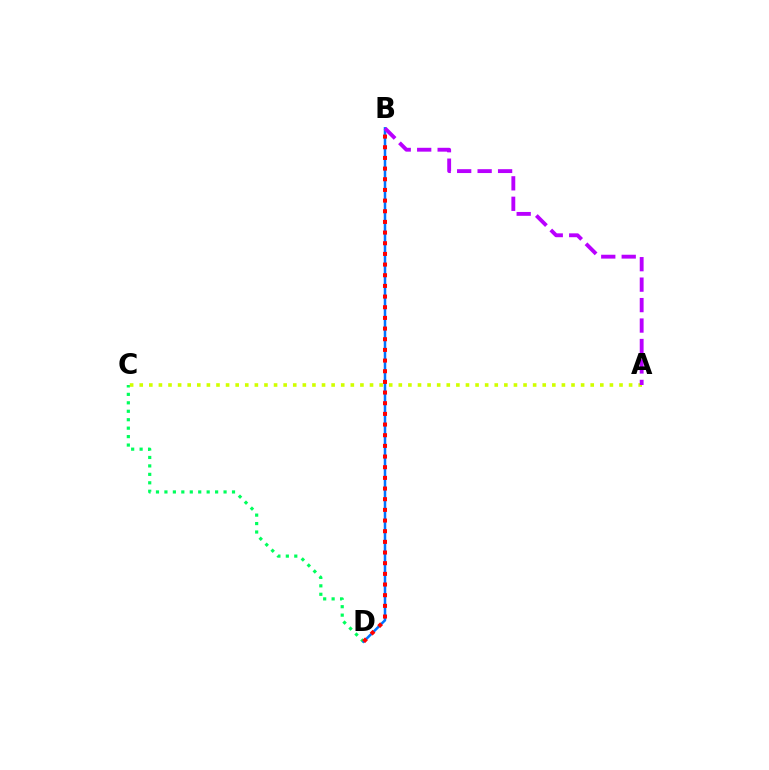{('C', 'D'): [{'color': '#00ff5c', 'line_style': 'dotted', 'thickness': 2.3}], ('B', 'D'): [{'color': '#0074ff', 'line_style': 'solid', 'thickness': 1.81}, {'color': '#ff0000', 'line_style': 'dotted', 'thickness': 2.9}], ('A', 'C'): [{'color': '#d1ff00', 'line_style': 'dotted', 'thickness': 2.61}], ('A', 'B'): [{'color': '#b900ff', 'line_style': 'dashed', 'thickness': 2.78}]}